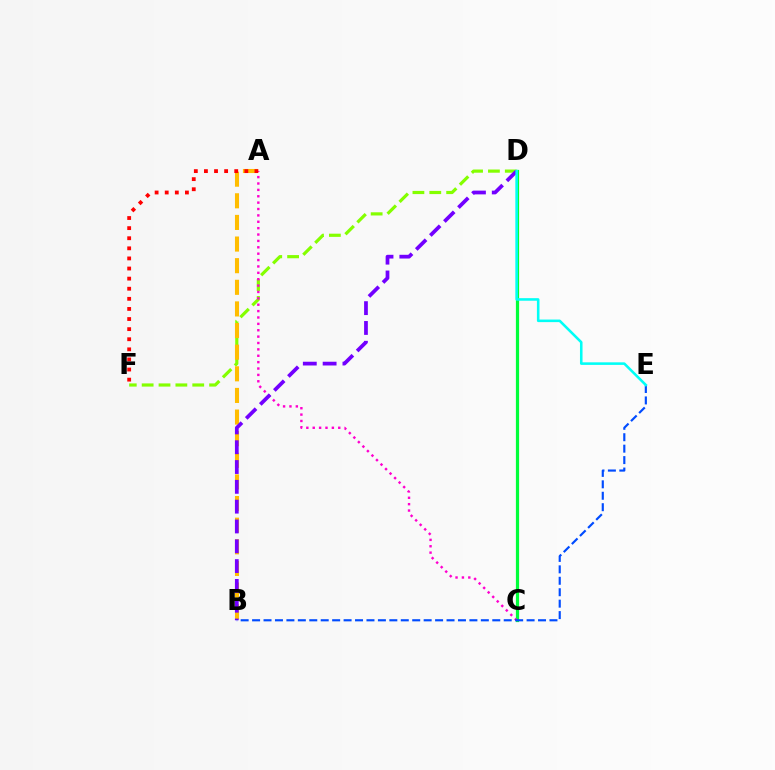{('C', 'D'): [{'color': '#00ff39', 'line_style': 'solid', 'thickness': 2.31}], ('D', 'F'): [{'color': '#84ff00', 'line_style': 'dashed', 'thickness': 2.29}], ('A', 'C'): [{'color': '#ff00cf', 'line_style': 'dotted', 'thickness': 1.73}], ('A', 'B'): [{'color': '#ffbd00', 'line_style': 'dashed', 'thickness': 2.94}], ('B', 'D'): [{'color': '#7200ff', 'line_style': 'dashed', 'thickness': 2.69}], ('A', 'F'): [{'color': '#ff0000', 'line_style': 'dotted', 'thickness': 2.74}], ('B', 'E'): [{'color': '#004bff', 'line_style': 'dashed', 'thickness': 1.55}], ('D', 'E'): [{'color': '#00fff6', 'line_style': 'solid', 'thickness': 1.85}]}